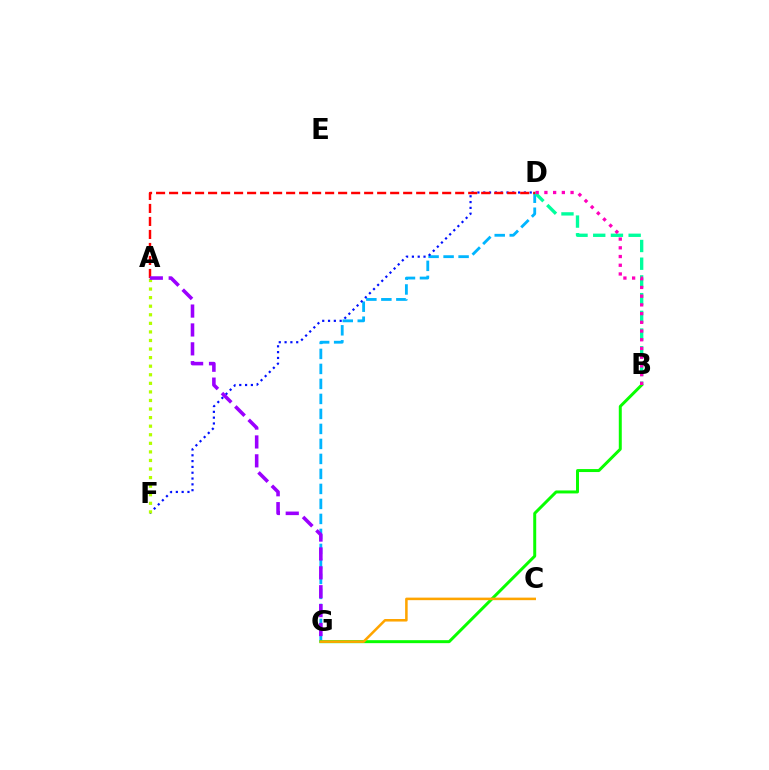{('D', 'G'): [{'color': '#00b5ff', 'line_style': 'dashed', 'thickness': 2.04}], ('D', 'F'): [{'color': '#0010ff', 'line_style': 'dotted', 'thickness': 1.58}], ('B', 'D'): [{'color': '#00ff9d', 'line_style': 'dashed', 'thickness': 2.41}, {'color': '#ff00bd', 'line_style': 'dotted', 'thickness': 2.37}], ('B', 'G'): [{'color': '#08ff00', 'line_style': 'solid', 'thickness': 2.14}], ('A', 'F'): [{'color': '#b3ff00', 'line_style': 'dotted', 'thickness': 2.33}], ('A', 'D'): [{'color': '#ff0000', 'line_style': 'dashed', 'thickness': 1.77}], ('A', 'G'): [{'color': '#9b00ff', 'line_style': 'dashed', 'thickness': 2.57}], ('C', 'G'): [{'color': '#ffa500', 'line_style': 'solid', 'thickness': 1.83}]}